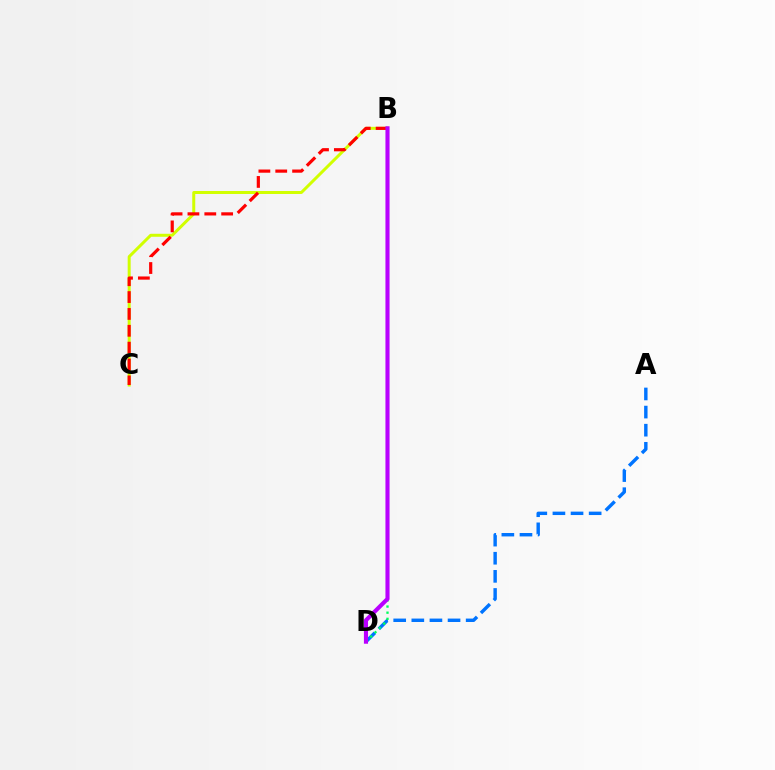{('A', 'D'): [{'color': '#0074ff', 'line_style': 'dashed', 'thickness': 2.46}], ('B', 'C'): [{'color': '#d1ff00', 'line_style': 'solid', 'thickness': 2.15}, {'color': '#ff0000', 'line_style': 'dashed', 'thickness': 2.29}], ('B', 'D'): [{'color': '#00ff5c', 'line_style': 'dotted', 'thickness': 1.67}, {'color': '#b900ff', 'line_style': 'solid', 'thickness': 2.96}]}